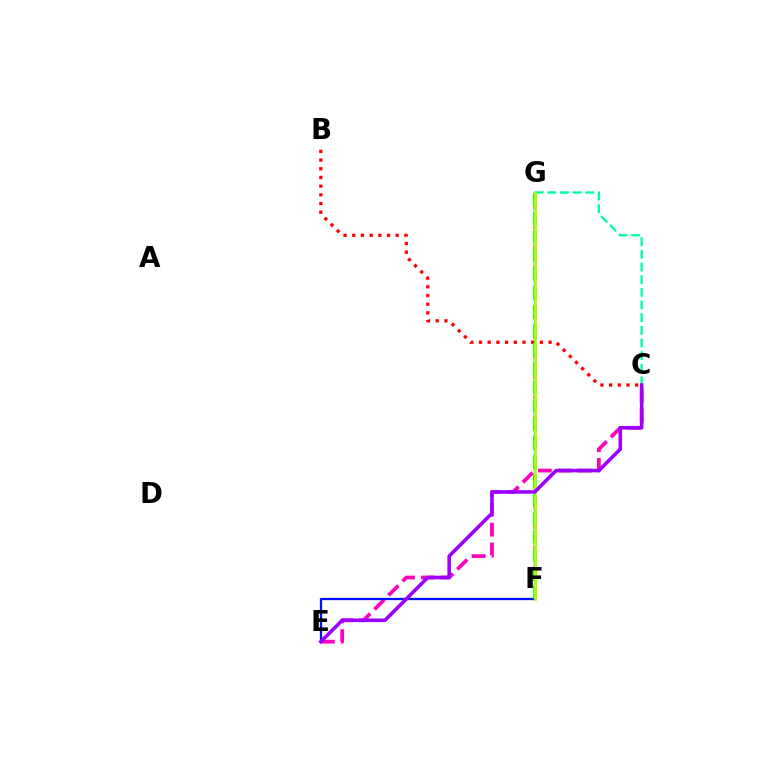{('C', 'E'): [{'color': '#ff00bd', 'line_style': 'dashed', 'thickness': 2.7}, {'color': '#9b00ff', 'line_style': 'solid', 'thickness': 2.57}], ('B', 'C'): [{'color': '#ff0000', 'line_style': 'dotted', 'thickness': 2.36}], ('F', 'G'): [{'color': '#ffa500', 'line_style': 'dotted', 'thickness': 2.72}, {'color': '#00b5ff', 'line_style': 'solid', 'thickness': 1.69}, {'color': '#08ff00', 'line_style': 'dashed', 'thickness': 2.55}, {'color': '#b3ff00', 'line_style': 'solid', 'thickness': 1.92}], ('C', 'G'): [{'color': '#00ff9d', 'line_style': 'dashed', 'thickness': 1.72}], ('E', 'F'): [{'color': '#0010ff', 'line_style': 'solid', 'thickness': 1.65}]}